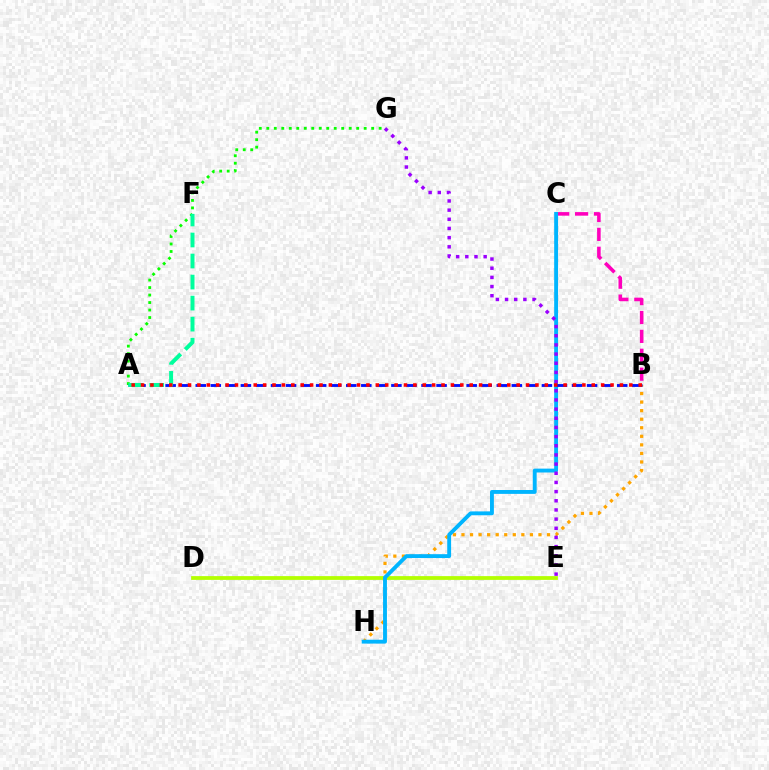{('B', 'H'): [{'color': '#ffa500', 'line_style': 'dotted', 'thickness': 2.32}], ('D', 'E'): [{'color': '#b3ff00', 'line_style': 'solid', 'thickness': 2.72}], ('B', 'C'): [{'color': '#ff00bd', 'line_style': 'dashed', 'thickness': 2.57}], ('C', 'H'): [{'color': '#00b5ff', 'line_style': 'solid', 'thickness': 2.78}], ('E', 'G'): [{'color': '#9b00ff', 'line_style': 'dotted', 'thickness': 2.49}], ('A', 'G'): [{'color': '#08ff00', 'line_style': 'dotted', 'thickness': 2.04}], ('A', 'B'): [{'color': '#0010ff', 'line_style': 'dashed', 'thickness': 2.04}, {'color': '#ff0000', 'line_style': 'dotted', 'thickness': 2.55}], ('A', 'F'): [{'color': '#00ff9d', 'line_style': 'dashed', 'thickness': 2.86}]}